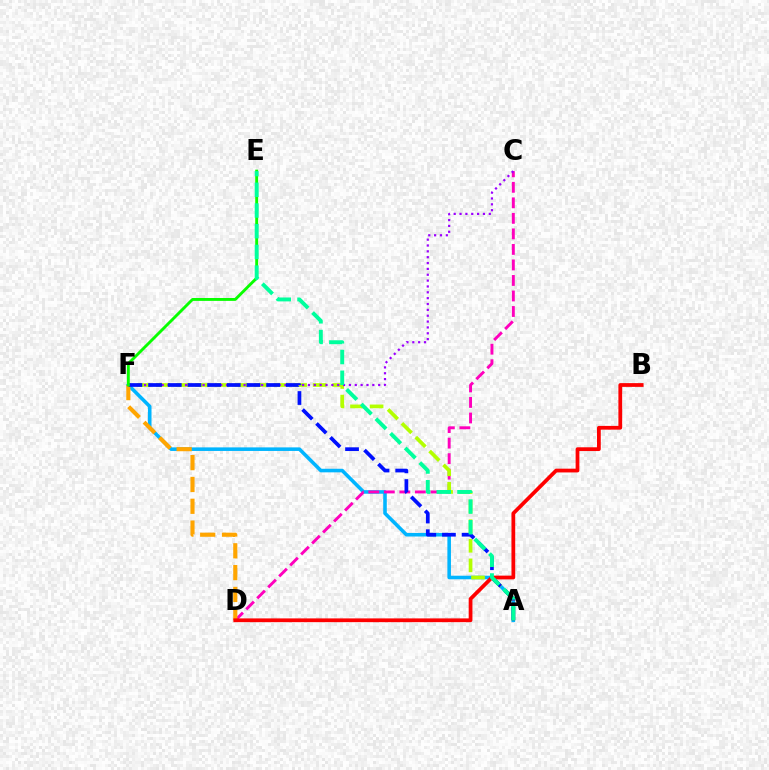{('A', 'F'): [{'color': '#00b5ff', 'line_style': 'solid', 'thickness': 2.57}, {'color': '#b3ff00', 'line_style': 'dashed', 'thickness': 2.66}, {'color': '#0010ff', 'line_style': 'dashed', 'thickness': 2.67}], ('C', 'D'): [{'color': '#ff00bd', 'line_style': 'dashed', 'thickness': 2.11}], ('D', 'F'): [{'color': '#ffa500', 'line_style': 'dashed', 'thickness': 2.96}], ('C', 'F'): [{'color': '#9b00ff', 'line_style': 'dotted', 'thickness': 1.59}], ('B', 'D'): [{'color': '#ff0000', 'line_style': 'solid', 'thickness': 2.71}], ('E', 'F'): [{'color': '#08ff00', 'line_style': 'solid', 'thickness': 2.08}], ('A', 'E'): [{'color': '#00ff9d', 'line_style': 'dashed', 'thickness': 2.81}]}